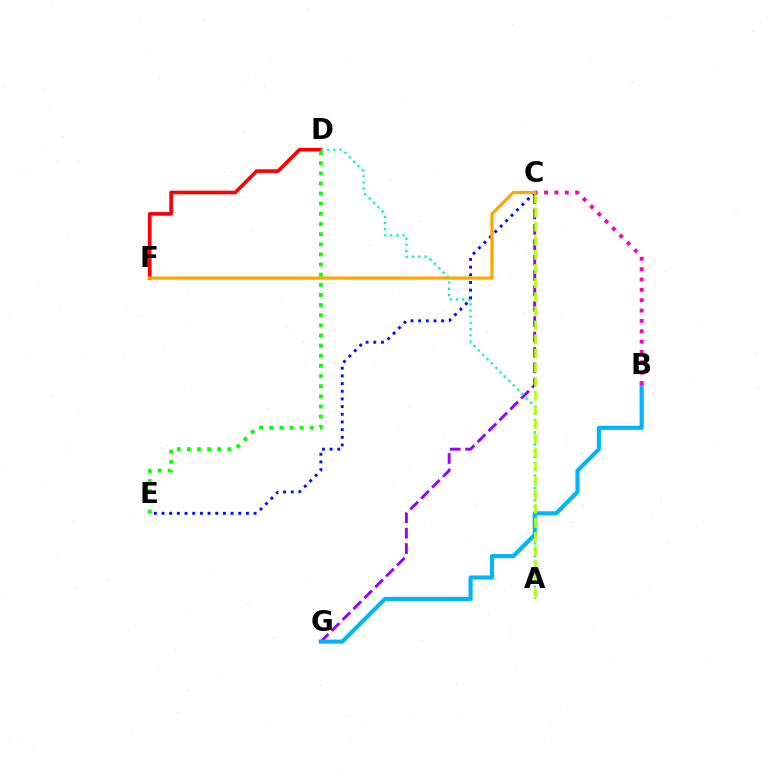{('D', 'F'): [{'color': '#ff0000', 'line_style': 'solid', 'thickness': 2.62}], ('C', 'G'): [{'color': '#9b00ff', 'line_style': 'dashed', 'thickness': 2.09}], ('A', 'D'): [{'color': '#00ff9d', 'line_style': 'dotted', 'thickness': 1.68}], ('C', 'E'): [{'color': '#0010ff', 'line_style': 'dotted', 'thickness': 2.08}], ('B', 'G'): [{'color': '#00b5ff', 'line_style': 'solid', 'thickness': 2.97}], ('A', 'C'): [{'color': '#b3ff00', 'line_style': 'dashed', 'thickness': 1.92}], ('B', 'C'): [{'color': '#ff00bd', 'line_style': 'dotted', 'thickness': 2.81}], ('C', 'F'): [{'color': '#ffa500', 'line_style': 'solid', 'thickness': 2.31}], ('D', 'E'): [{'color': '#08ff00', 'line_style': 'dotted', 'thickness': 2.75}]}